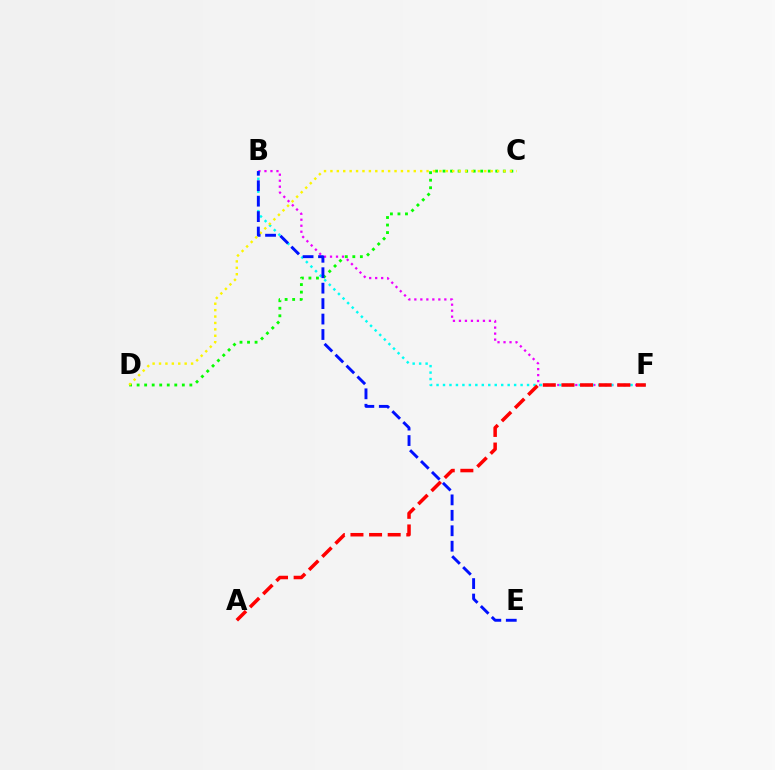{('B', 'F'): [{'color': '#ee00ff', 'line_style': 'dotted', 'thickness': 1.63}, {'color': '#00fff6', 'line_style': 'dotted', 'thickness': 1.76}], ('C', 'D'): [{'color': '#08ff00', 'line_style': 'dotted', 'thickness': 2.05}, {'color': '#fcf500', 'line_style': 'dotted', 'thickness': 1.74}], ('A', 'F'): [{'color': '#ff0000', 'line_style': 'dashed', 'thickness': 2.53}], ('B', 'E'): [{'color': '#0010ff', 'line_style': 'dashed', 'thickness': 2.1}]}